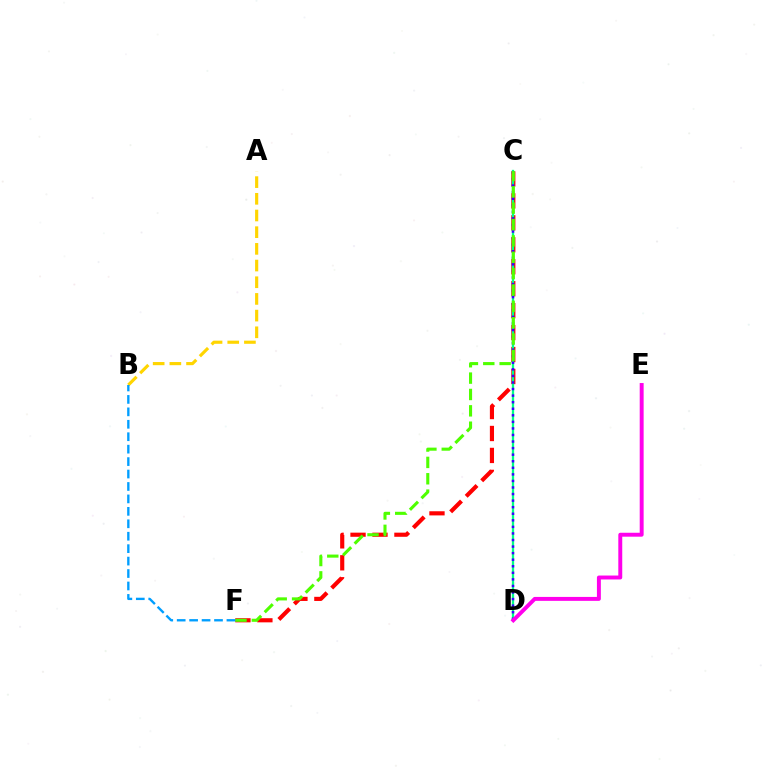{('C', 'F'): [{'color': '#ff0000', 'line_style': 'dashed', 'thickness': 2.98}, {'color': '#4fff00', 'line_style': 'dashed', 'thickness': 2.22}], ('C', 'D'): [{'color': '#00ff86', 'line_style': 'solid', 'thickness': 1.65}, {'color': '#3700ff', 'line_style': 'dotted', 'thickness': 1.78}], ('D', 'E'): [{'color': '#ff00ed', 'line_style': 'solid', 'thickness': 2.83}], ('A', 'B'): [{'color': '#ffd500', 'line_style': 'dashed', 'thickness': 2.27}], ('B', 'F'): [{'color': '#009eff', 'line_style': 'dashed', 'thickness': 1.69}]}